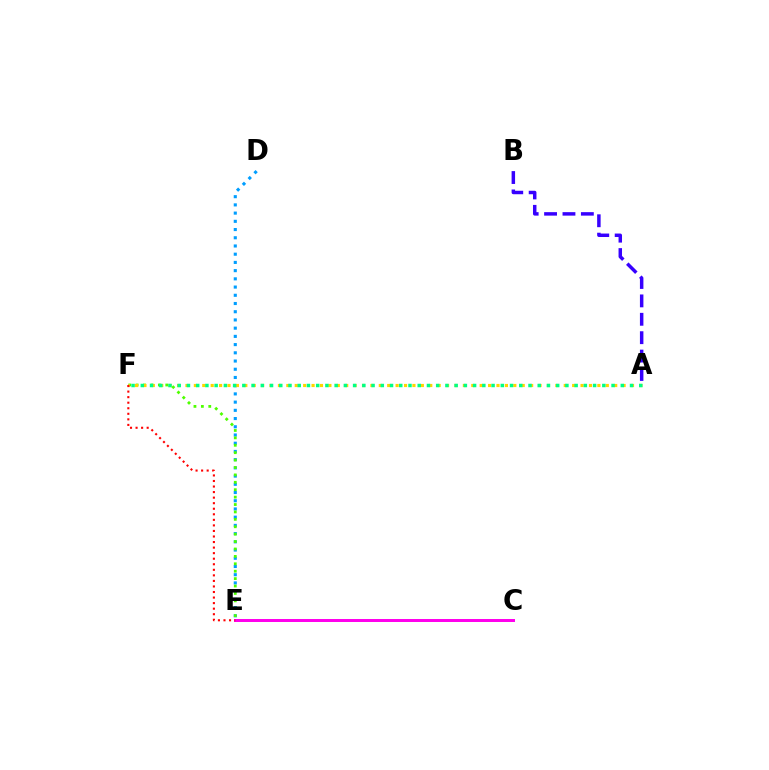{('D', 'E'): [{'color': '#009eff', 'line_style': 'dotted', 'thickness': 2.23}], ('E', 'F'): [{'color': '#4fff00', 'line_style': 'dotted', 'thickness': 2.01}, {'color': '#ff0000', 'line_style': 'dotted', 'thickness': 1.51}], ('A', 'F'): [{'color': '#ffd500', 'line_style': 'dotted', 'thickness': 2.28}, {'color': '#00ff86', 'line_style': 'dotted', 'thickness': 2.51}], ('A', 'B'): [{'color': '#3700ff', 'line_style': 'dashed', 'thickness': 2.5}], ('C', 'E'): [{'color': '#ff00ed', 'line_style': 'solid', 'thickness': 2.15}]}